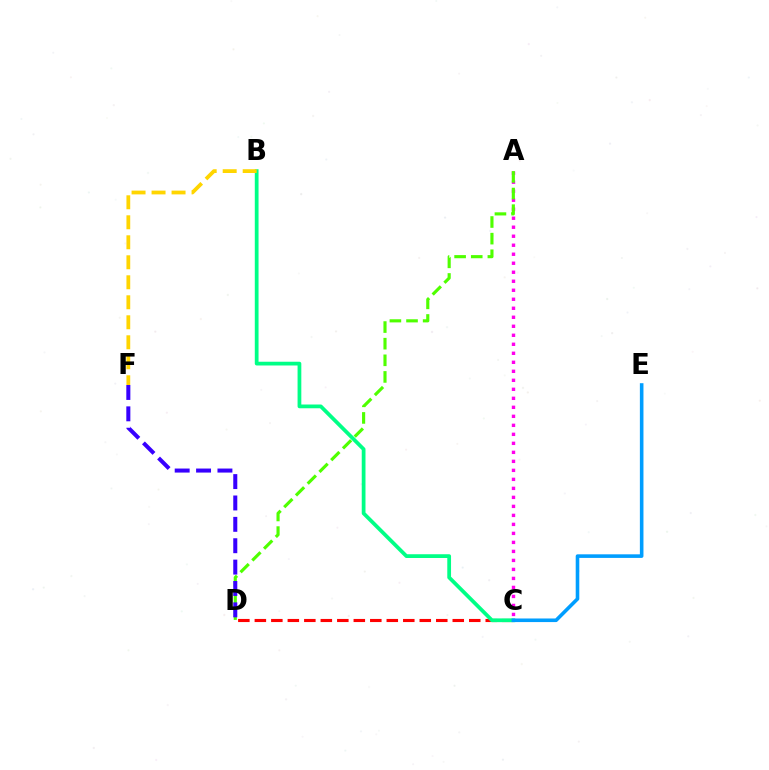{('C', 'D'): [{'color': '#ff0000', 'line_style': 'dashed', 'thickness': 2.24}], ('A', 'C'): [{'color': '#ff00ed', 'line_style': 'dotted', 'thickness': 2.45}], ('A', 'D'): [{'color': '#4fff00', 'line_style': 'dashed', 'thickness': 2.26}], ('D', 'F'): [{'color': '#3700ff', 'line_style': 'dashed', 'thickness': 2.9}], ('B', 'C'): [{'color': '#00ff86', 'line_style': 'solid', 'thickness': 2.7}], ('B', 'F'): [{'color': '#ffd500', 'line_style': 'dashed', 'thickness': 2.72}], ('C', 'E'): [{'color': '#009eff', 'line_style': 'solid', 'thickness': 2.59}]}